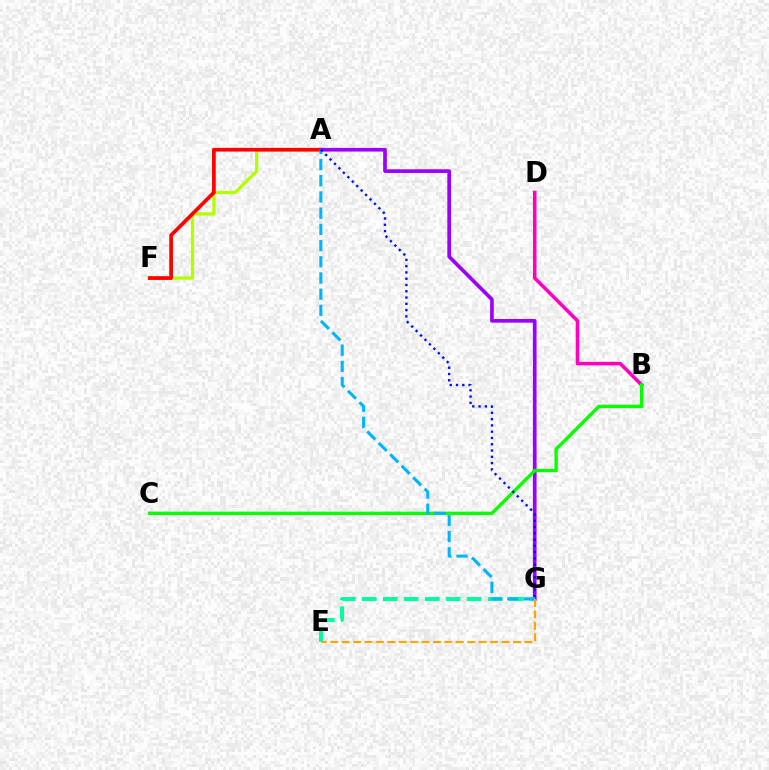{('A', 'F'): [{'color': '#b3ff00', 'line_style': 'solid', 'thickness': 2.36}, {'color': '#ff0000', 'line_style': 'solid', 'thickness': 2.67}], ('A', 'G'): [{'color': '#9b00ff', 'line_style': 'solid', 'thickness': 2.64}, {'color': '#00b5ff', 'line_style': 'dashed', 'thickness': 2.2}, {'color': '#0010ff', 'line_style': 'dotted', 'thickness': 1.71}], ('B', 'D'): [{'color': '#ff00bd', 'line_style': 'solid', 'thickness': 2.55}], ('E', 'G'): [{'color': '#00ff9d', 'line_style': 'dashed', 'thickness': 2.85}, {'color': '#ffa500', 'line_style': 'dashed', 'thickness': 1.55}], ('B', 'C'): [{'color': '#08ff00', 'line_style': 'solid', 'thickness': 2.42}]}